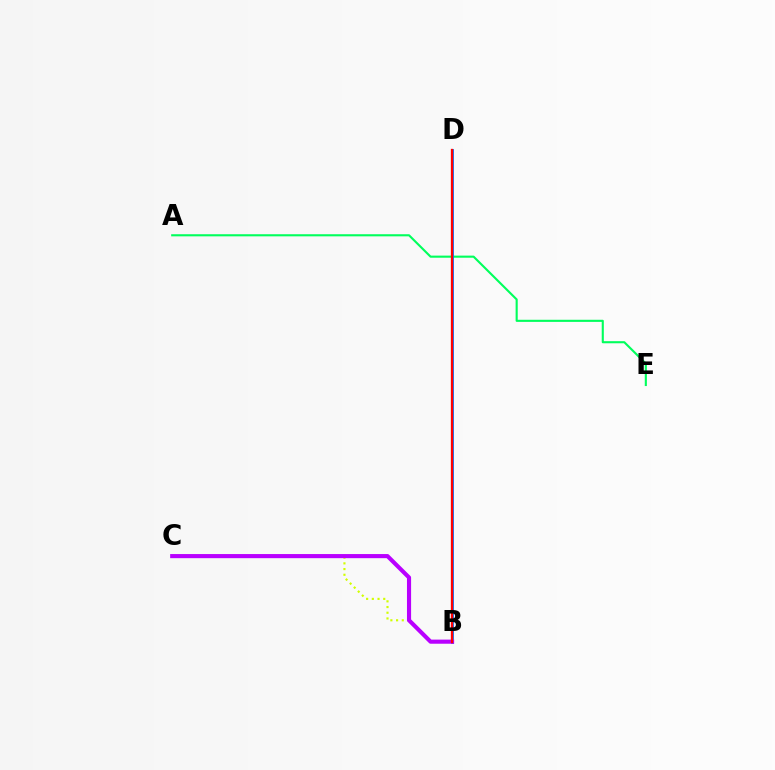{('A', 'E'): [{'color': '#00ff5c', 'line_style': 'solid', 'thickness': 1.52}], ('B', 'D'): [{'color': '#0074ff', 'line_style': 'solid', 'thickness': 2.03}, {'color': '#ff0000', 'line_style': 'solid', 'thickness': 1.65}], ('B', 'C'): [{'color': '#d1ff00', 'line_style': 'dotted', 'thickness': 1.55}, {'color': '#b900ff', 'line_style': 'solid', 'thickness': 2.97}]}